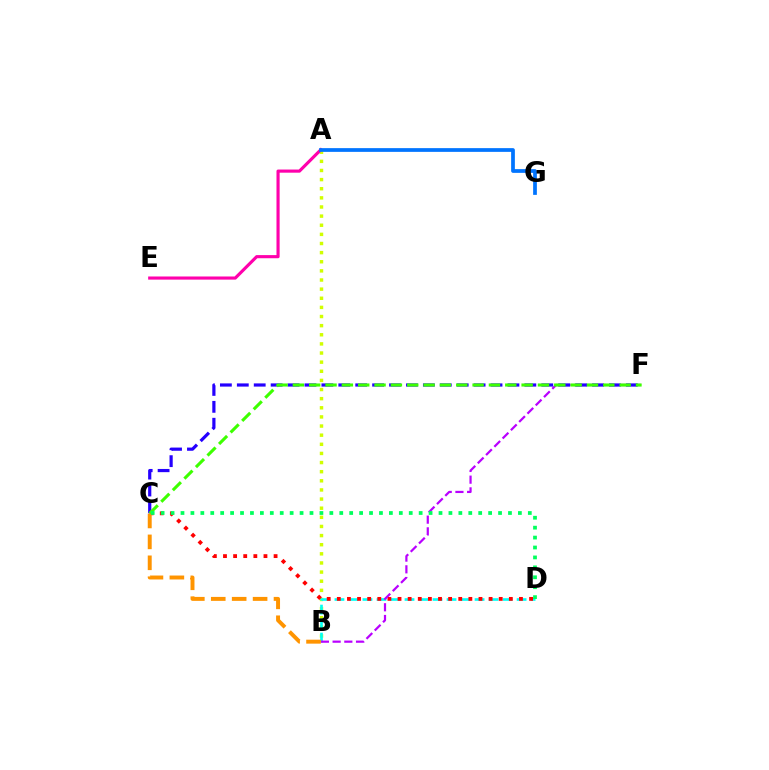{('A', 'B'): [{'color': '#d1ff00', 'line_style': 'dotted', 'thickness': 2.48}], ('B', 'D'): [{'color': '#00fff6', 'line_style': 'dashed', 'thickness': 1.9}], ('A', 'E'): [{'color': '#ff00ac', 'line_style': 'solid', 'thickness': 2.26}], ('C', 'D'): [{'color': '#ff0000', 'line_style': 'dotted', 'thickness': 2.75}, {'color': '#00ff5c', 'line_style': 'dotted', 'thickness': 2.7}], ('B', 'F'): [{'color': '#b900ff', 'line_style': 'dashed', 'thickness': 1.59}], ('C', 'F'): [{'color': '#2500ff', 'line_style': 'dashed', 'thickness': 2.3}, {'color': '#3dff00', 'line_style': 'dashed', 'thickness': 2.22}], ('B', 'C'): [{'color': '#ff9400', 'line_style': 'dashed', 'thickness': 2.84}], ('A', 'G'): [{'color': '#0074ff', 'line_style': 'solid', 'thickness': 2.69}]}